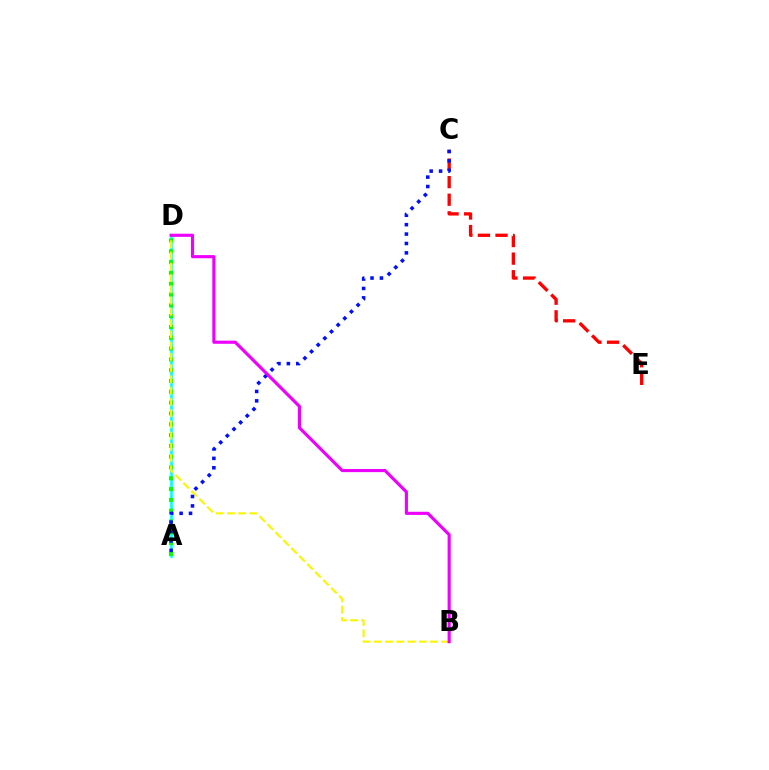{('A', 'D'): [{'color': '#00fff6', 'line_style': 'solid', 'thickness': 1.9}, {'color': '#08ff00', 'line_style': 'dotted', 'thickness': 2.94}], ('C', 'E'): [{'color': '#ff0000', 'line_style': 'dashed', 'thickness': 2.39}], ('B', 'D'): [{'color': '#fcf500', 'line_style': 'dashed', 'thickness': 1.53}, {'color': '#ee00ff', 'line_style': 'solid', 'thickness': 2.26}], ('A', 'C'): [{'color': '#0010ff', 'line_style': 'dotted', 'thickness': 2.55}]}